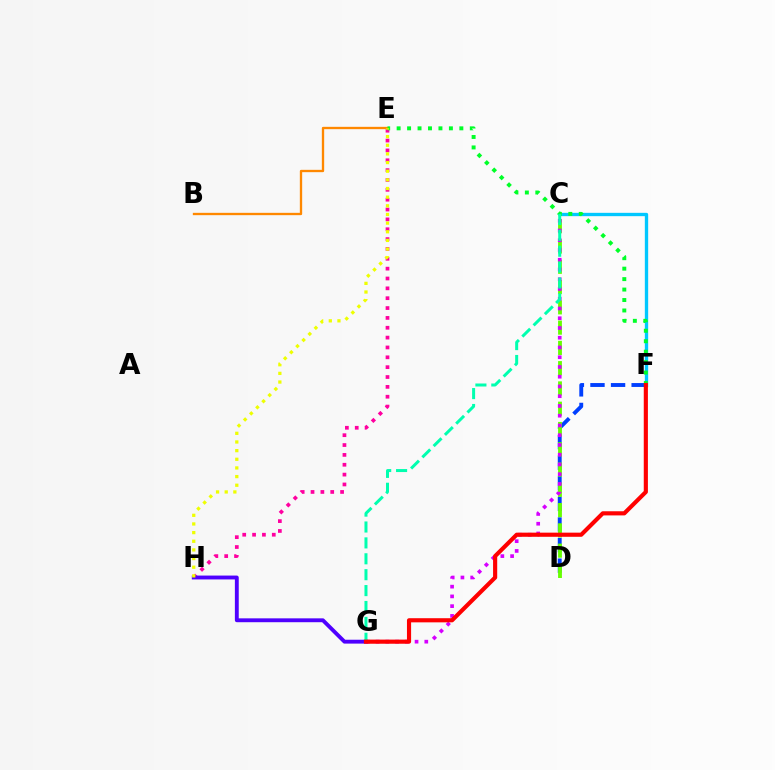{('D', 'F'): [{'color': '#003fff', 'line_style': 'dashed', 'thickness': 2.8}], ('C', 'F'): [{'color': '#00c7ff', 'line_style': 'solid', 'thickness': 2.4}], ('C', 'D'): [{'color': '#66ff00', 'line_style': 'dashed', 'thickness': 2.75}], ('E', 'H'): [{'color': '#ff00a0', 'line_style': 'dotted', 'thickness': 2.68}, {'color': '#eeff00', 'line_style': 'dotted', 'thickness': 2.35}], ('G', 'H'): [{'color': '#4f00ff', 'line_style': 'solid', 'thickness': 2.78}], ('C', 'G'): [{'color': '#d600ff', 'line_style': 'dotted', 'thickness': 2.65}, {'color': '#00ffaf', 'line_style': 'dashed', 'thickness': 2.16}], ('B', 'E'): [{'color': '#ff8800', 'line_style': 'solid', 'thickness': 1.68}], ('E', 'F'): [{'color': '#00ff27', 'line_style': 'dotted', 'thickness': 2.84}], ('F', 'G'): [{'color': '#ff0000', 'line_style': 'solid', 'thickness': 2.98}]}